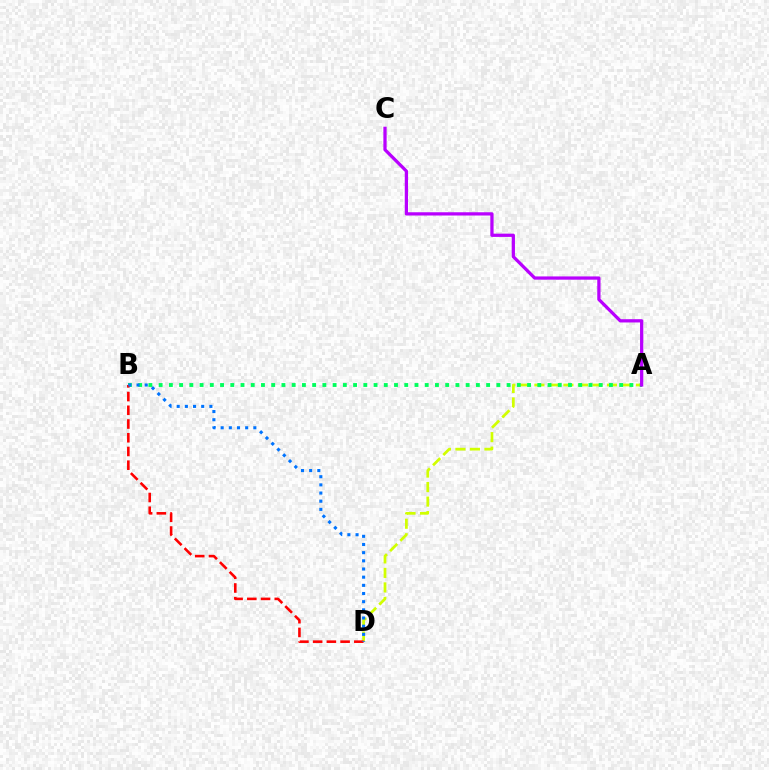{('A', 'D'): [{'color': '#d1ff00', 'line_style': 'dashed', 'thickness': 1.97}], ('A', 'B'): [{'color': '#00ff5c', 'line_style': 'dotted', 'thickness': 2.78}], ('A', 'C'): [{'color': '#b900ff', 'line_style': 'solid', 'thickness': 2.35}], ('B', 'D'): [{'color': '#ff0000', 'line_style': 'dashed', 'thickness': 1.86}, {'color': '#0074ff', 'line_style': 'dotted', 'thickness': 2.22}]}